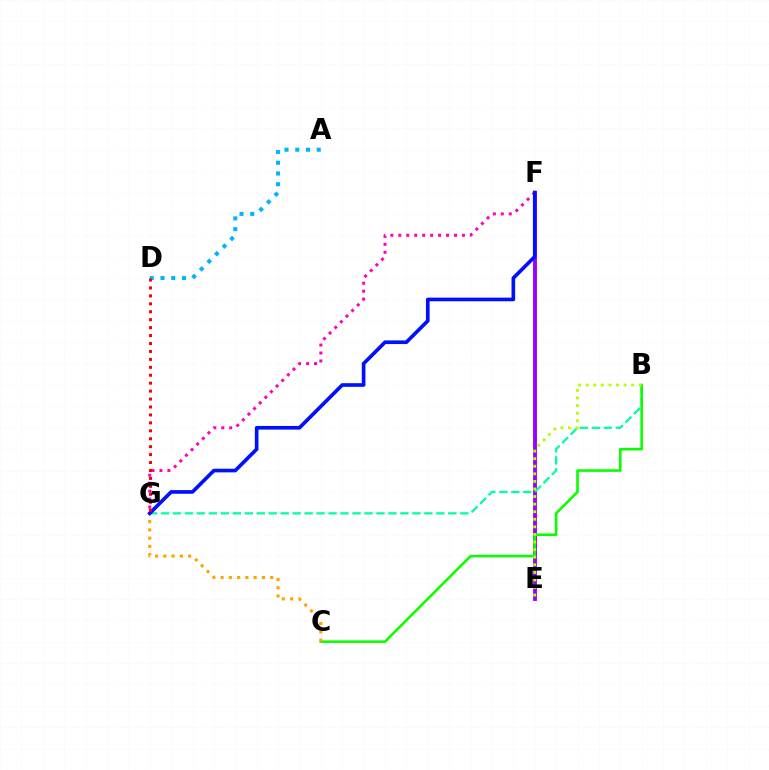{('A', 'D'): [{'color': '#00b5ff', 'line_style': 'dotted', 'thickness': 2.92}], ('E', 'F'): [{'color': '#9b00ff', 'line_style': 'solid', 'thickness': 2.8}], ('F', 'G'): [{'color': '#ff00bd', 'line_style': 'dotted', 'thickness': 2.16}, {'color': '#0010ff', 'line_style': 'solid', 'thickness': 2.63}], ('B', 'G'): [{'color': '#00ff9d', 'line_style': 'dashed', 'thickness': 1.63}], ('B', 'C'): [{'color': '#08ff00', 'line_style': 'solid', 'thickness': 1.86}], ('C', 'G'): [{'color': '#ffa500', 'line_style': 'dotted', 'thickness': 2.25}], ('B', 'E'): [{'color': '#b3ff00', 'line_style': 'dotted', 'thickness': 2.06}], ('D', 'G'): [{'color': '#ff0000', 'line_style': 'dotted', 'thickness': 2.16}]}